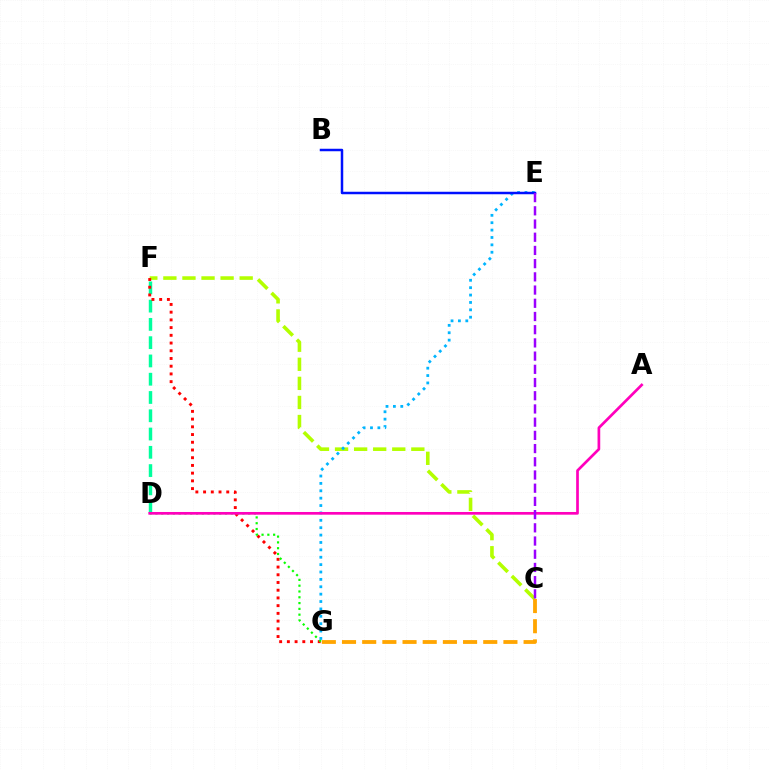{('C', 'F'): [{'color': '#b3ff00', 'line_style': 'dashed', 'thickness': 2.59}], ('D', 'F'): [{'color': '#00ff9d', 'line_style': 'dashed', 'thickness': 2.48}], ('E', 'G'): [{'color': '#00b5ff', 'line_style': 'dotted', 'thickness': 2.01}], ('F', 'G'): [{'color': '#ff0000', 'line_style': 'dotted', 'thickness': 2.1}], ('D', 'G'): [{'color': '#08ff00', 'line_style': 'dotted', 'thickness': 1.57}], ('A', 'D'): [{'color': '#ff00bd', 'line_style': 'solid', 'thickness': 1.94}], ('C', 'G'): [{'color': '#ffa500', 'line_style': 'dashed', 'thickness': 2.74}], ('B', 'E'): [{'color': '#0010ff', 'line_style': 'solid', 'thickness': 1.79}], ('C', 'E'): [{'color': '#9b00ff', 'line_style': 'dashed', 'thickness': 1.79}]}